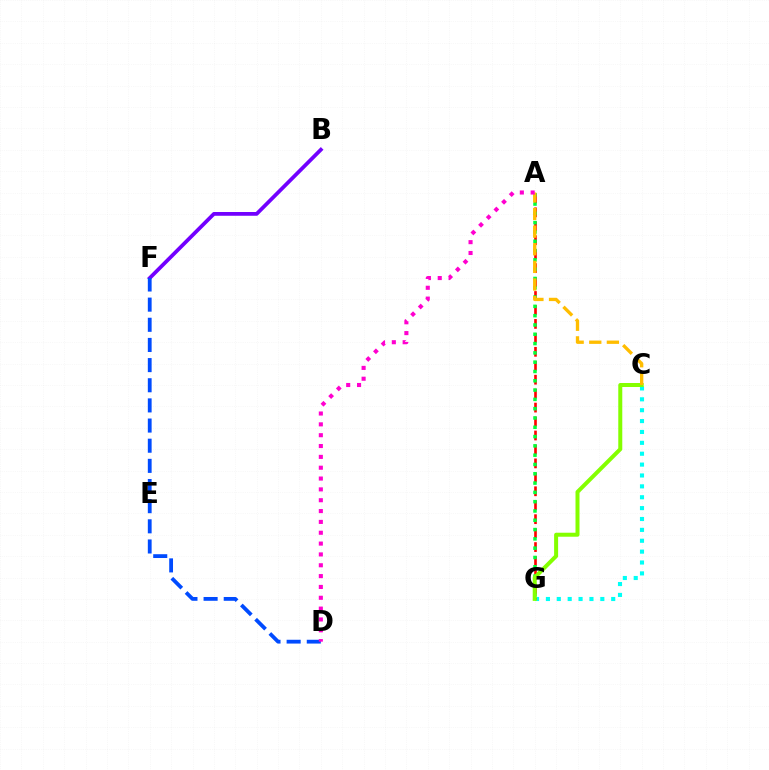{('C', 'G'): [{'color': '#00fff6', 'line_style': 'dotted', 'thickness': 2.96}, {'color': '#84ff00', 'line_style': 'solid', 'thickness': 2.88}], ('A', 'G'): [{'color': '#ff0000', 'line_style': 'dashed', 'thickness': 1.89}, {'color': '#00ff39', 'line_style': 'dotted', 'thickness': 2.53}], ('B', 'F'): [{'color': '#7200ff', 'line_style': 'solid', 'thickness': 2.71}], ('D', 'F'): [{'color': '#004bff', 'line_style': 'dashed', 'thickness': 2.74}], ('A', 'C'): [{'color': '#ffbd00', 'line_style': 'dashed', 'thickness': 2.39}], ('A', 'D'): [{'color': '#ff00cf', 'line_style': 'dotted', 'thickness': 2.94}]}